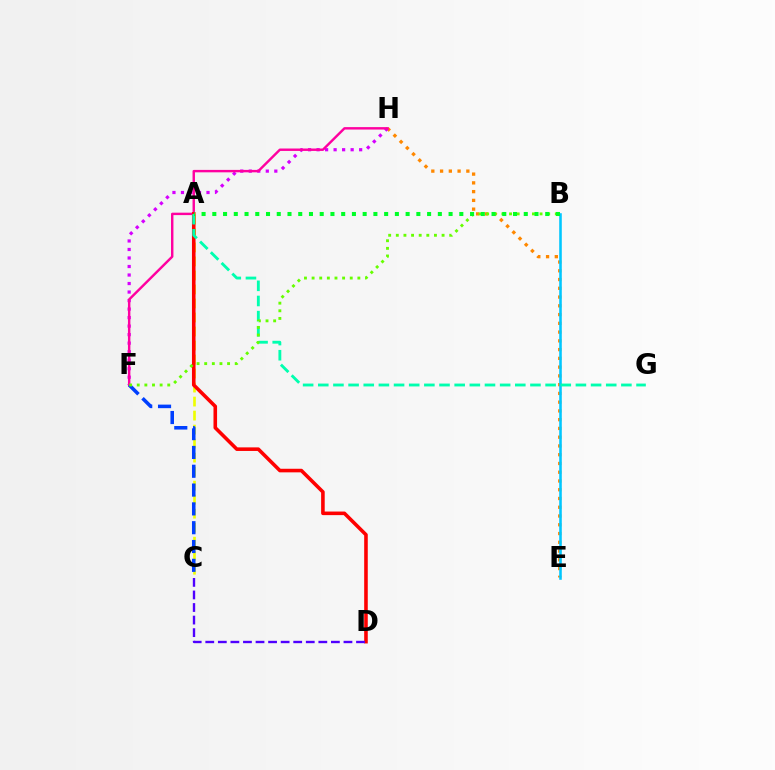{('E', 'H'): [{'color': '#ff8800', 'line_style': 'dotted', 'thickness': 2.38}], ('A', 'C'): [{'color': '#eeff00', 'line_style': 'dashed', 'thickness': 1.9}], ('F', 'H'): [{'color': '#d600ff', 'line_style': 'dotted', 'thickness': 2.31}, {'color': '#ff00a0', 'line_style': 'solid', 'thickness': 1.75}], ('A', 'D'): [{'color': '#ff0000', 'line_style': 'solid', 'thickness': 2.58}], ('C', 'F'): [{'color': '#003fff', 'line_style': 'dashed', 'thickness': 2.56}], ('B', 'E'): [{'color': '#00c7ff', 'line_style': 'solid', 'thickness': 1.85}], ('A', 'G'): [{'color': '#00ffaf', 'line_style': 'dashed', 'thickness': 2.06}], ('C', 'D'): [{'color': '#4f00ff', 'line_style': 'dashed', 'thickness': 1.71}], ('B', 'F'): [{'color': '#66ff00', 'line_style': 'dotted', 'thickness': 2.07}], ('A', 'B'): [{'color': '#00ff27', 'line_style': 'dotted', 'thickness': 2.92}]}